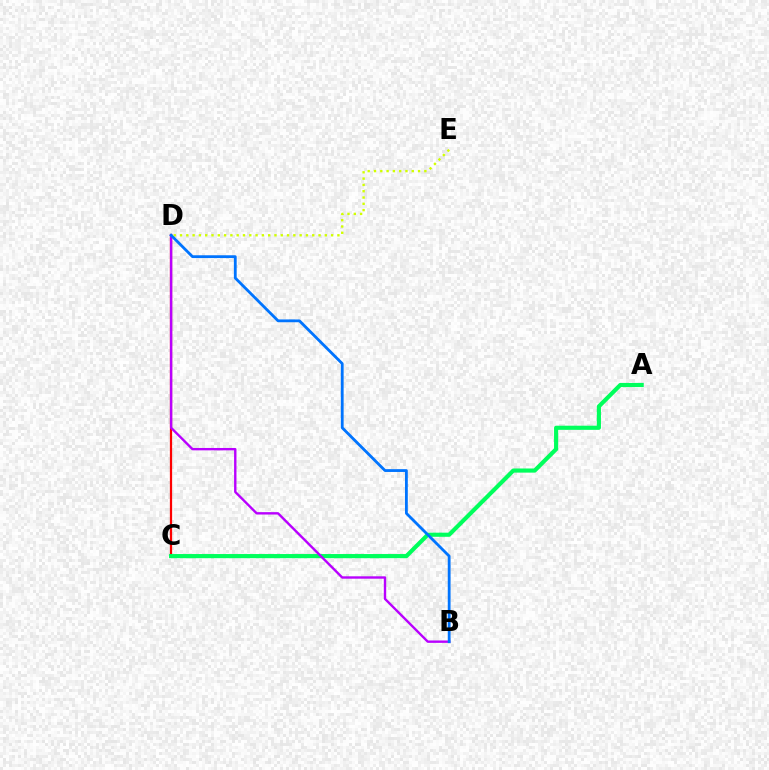{('D', 'E'): [{'color': '#d1ff00', 'line_style': 'dotted', 'thickness': 1.71}], ('C', 'D'): [{'color': '#ff0000', 'line_style': 'solid', 'thickness': 1.61}], ('A', 'C'): [{'color': '#00ff5c', 'line_style': 'solid', 'thickness': 2.98}], ('B', 'D'): [{'color': '#b900ff', 'line_style': 'solid', 'thickness': 1.72}, {'color': '#0074ff', 'line_style': 'solid', 'thickness': 2.02}]}